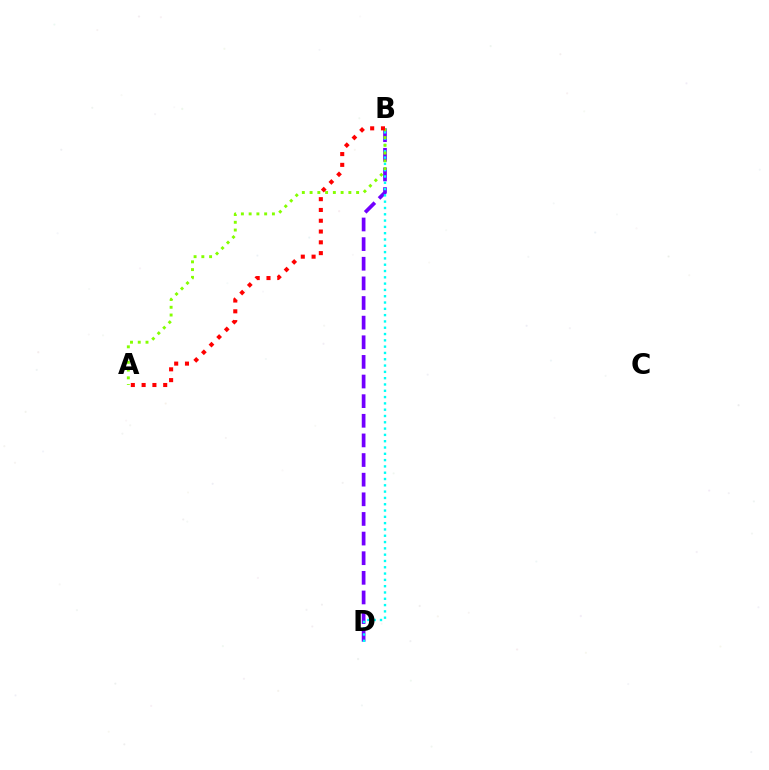{('B', 'D'): [{'color': '#7200ff', 'line_style': 'dashed', 'thickness': 2.67}, {'color': '#00fff6', 'line_style': 'dotted', 'thickness': 1.71}], ('A', 'B'): [{'color': '#84ff00', 'line_style': 'dotted', 'thickness': 2.11}, {'color': '#ff0000', 'line_style': 'dotted', 'thickness': 2.93}]}